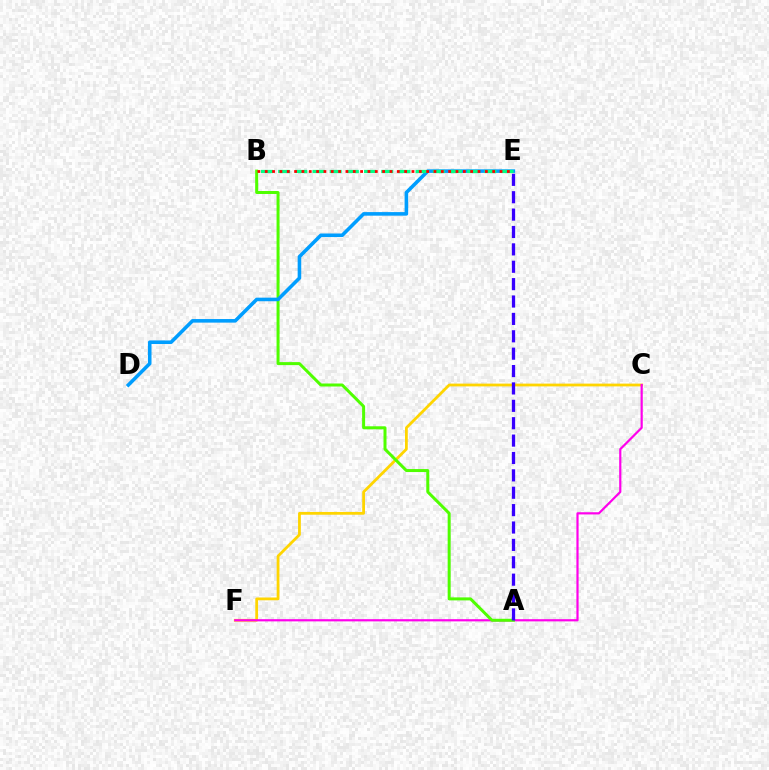{('C', 'F'): [{'color': '#ffd500', 'line_style': 'solid', 'thickness': 2.0}, {'color': '#ff00ed', 'line_style': 'solid', 'thickness': 1.58}], ('A', 'B'): [{'color': '#4fff00', 'line_style': 'solid', 'thickness': 2.16}], ('A', 'E'): [{'color': '#3700ff', 'line_style': 'dashed', 'thickness': 2.36}], ('D', 'E'): [{'color': '#009eff', 'line_style': 'solid', 'thickness': 2.57}], ('B', 'E'): [{'color': '#00ff86', 'line_style': 'dashed', 'thickness': 2.33}, {'color': '#ff0000', 'line_style': 'dotted', 'thickness': 1.99}]}